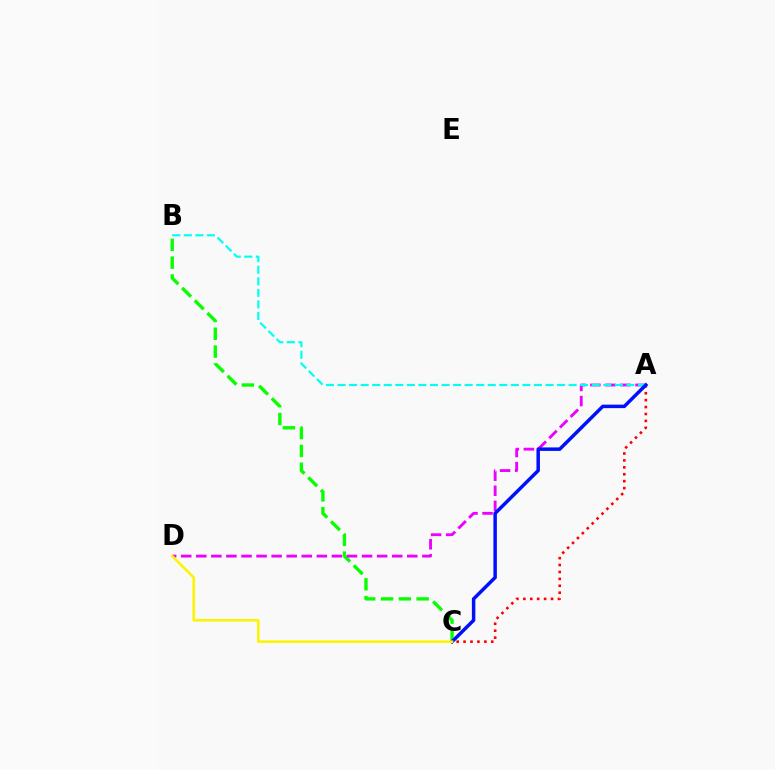{('B', 'C'): [{'color': '#08ff00', 'line_style': 'dashed', 'thickness': 2.42}], ('A', 'D'): [{'color': '#ee00ff', 'line_style': 'dashed', 'thickness': 2.05}], ('A', 'B'): [{'color': '#00fff6', 'line_style': 'dashed', 'thickness': 1.57}], ('A', 'C'): [{'color': '#ff0000', 'line_style': 'dotted', 'thickness': 1.88}, {'color': '#0010ff', 'line_style': 'solid', 'thickness': 2.51}], ('C', 'D'): [{'color': '#fcf500', 'line_style': 'solid', 'thickness': 1.86}]}